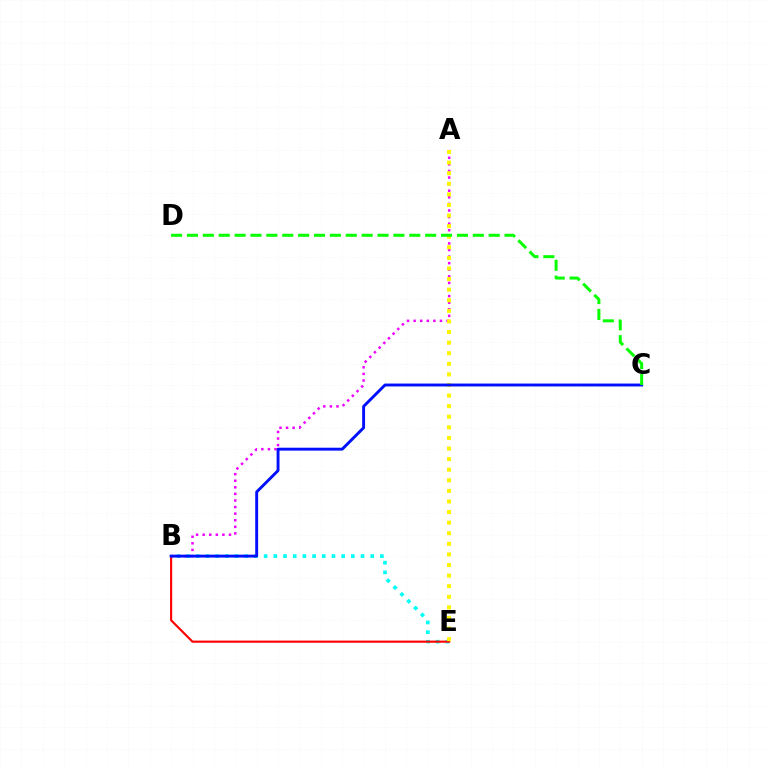{('B', 'E'): [{'color': '#00fff6', 'line_style': 'dotted', 'thickness': 2.63}, {'color': '#ff0000', 'line_style': 'solid', 'thickness': 1.53}], ('A', 'B'): [{'color': '#ee00ff', 'line_style': 'dotted', 'thickness': 1.79}], ('A', 'E'): [{'color': '#fcf500', 'line_style': 'dotted', 'thickness': 2.88}], ('B', 'C'): [{'color': '#0010ff', 'line_style': 'solid', 'thickness': 2.09}], ('C', 'D'): [{'color': '#08ff00', 'line_style': 'dashed', 'thickness': 2.16}]}